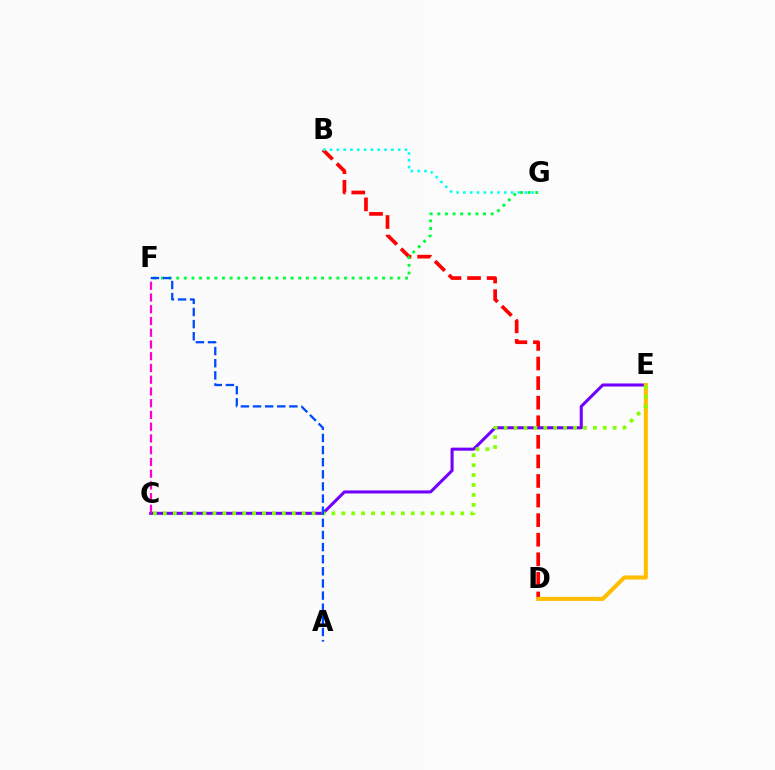{('B', 'D'): [{'color': '#ff0000', 'line_style': 'dashed', 'thickness': 2.66}], ('C', 'E'): [{'color': '#7200ff', 'line_style': 'solid', 'thickness': 2.2}, {'color': '#84ff00', 'line_style': 'dotted', 'thickness': 2.69}], ('F', 'G'): [{'color': '#00ff39', 'line_style': 'dotted', 'thickness': 2.07}], ('D', 'E'): [{'color': '#ffbd00', 'line_style': 'solid', 'thickness': 2.92}], ('A', 'F'): [{'color': '#004bff', 'line_style': 'dashed', 'thickness': 1.65}], ('C', 'F'): [{'color': '#ff00cf', 'line_style': 'dashed', 'thickness': 1.6}], ('B', 'G'): [{'color': '#00fff6', 'line_style': 'dotted', 'thickness': 1.85}]}